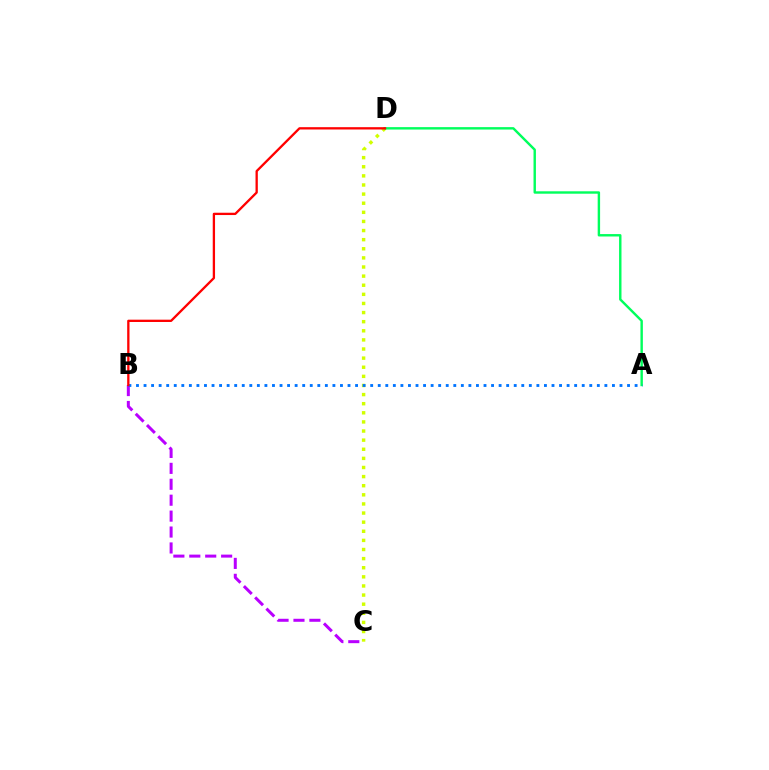{('C', 'D'): [{'color': '#d1ff00', 'line_style': 'dotted', 'thickness': 2.48}], ('B', 'C'): [{'color': '#b900ff', 'line_style': 'dashed', 'thickness': 2.16}], ('A', 'D'): [{'color': '#00ff5c', 'line_style': 'solid', 'thickness': 1.74}], ('A', 'B'): [{'color': '#0074ff', 'line_style': 'dotted', 'thickness': 2.05}], ('B', 'D'): [{'color': '#ff0000', 'line_style': 'solid', 'thickness': 1.66}]}